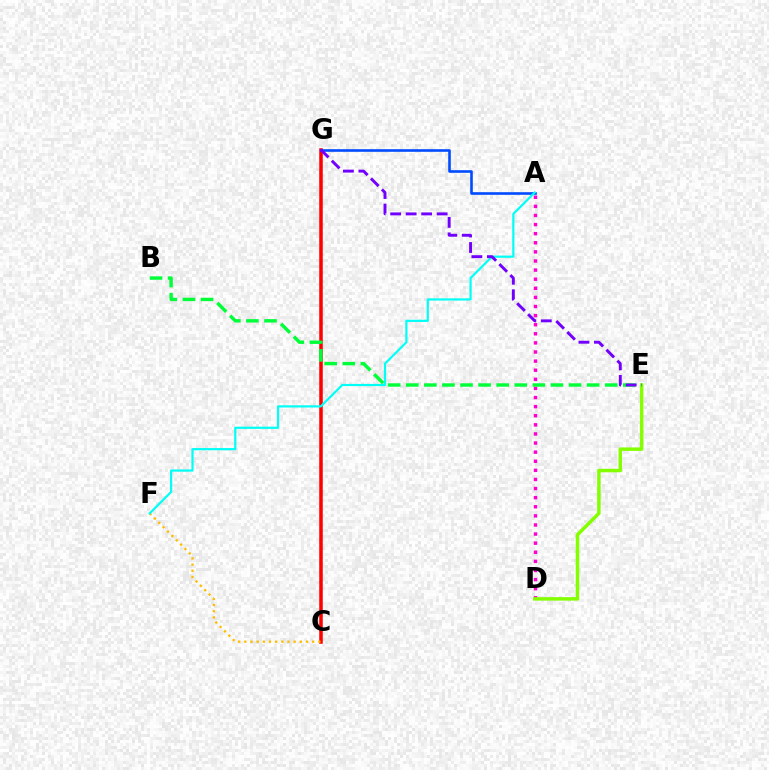{('A', 'D'): [{'color': '#ff00cf', 'line_style': 'dotted', 'thickness': 2.47}], ('C', 'G'): [{'color': '#ff0000', 'line_style': 'solid', 'thickness': 2.54}], ('A', 'G'): [{'color': '#004bff', 'line_style': 'solid', 'thickness': 1.88}], ('D', 'E'): [{'color': '#84ff00', 'line_style': 'solid', 'thickness': 2.5}], ('C', 'F'): [{'color': '#ffbd00', 'line_style': 'dotted', 'thickness': 1.68}], ('A', 'F'): [{'color': '#00fff6', 'line_style': 'solid', 'thickness': 1.58}], ('B', 'E'): [{'color': '#00ff39', 'line_style': 'dashed', 'thickness': 2.46}], ('E', 'G'): [{'color': '#7200ff', 'line_style': 'dashed', 'thickness': 2.11}]}